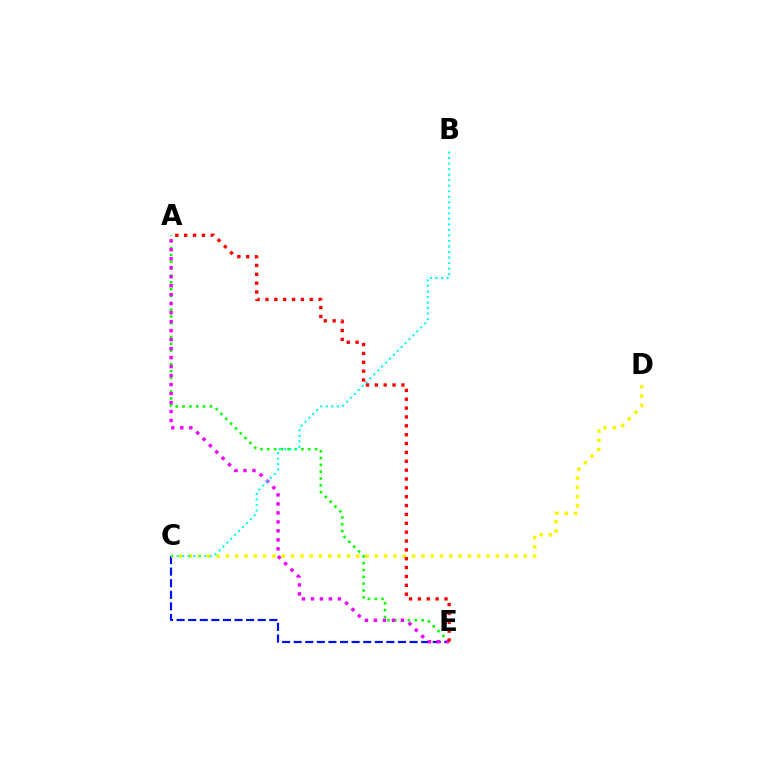{('A', 'E'): [{'color': '#08ff00', 'line_style': 'dotted', 'thickness': 1.85}, {'color': '#ee00ff', 'line_style': 'dotted', 'thickness': 2.44}, {'color': '#ff0000', 'line_style': 'dotted', 'thickness': 2.41}], ('C', 'E'): [{'color': '#0010ff', 'line_style': 'dashed', 'thickness': 1.57}], ('C', 'D'): [{'color': '#fcf500', 'line_style': 'dotted', 'thickness': 2.53}], ('B', 'C'): [{'color': '#00fff6', 'line_style': 'dotted', 'thickness': 1.5}]}